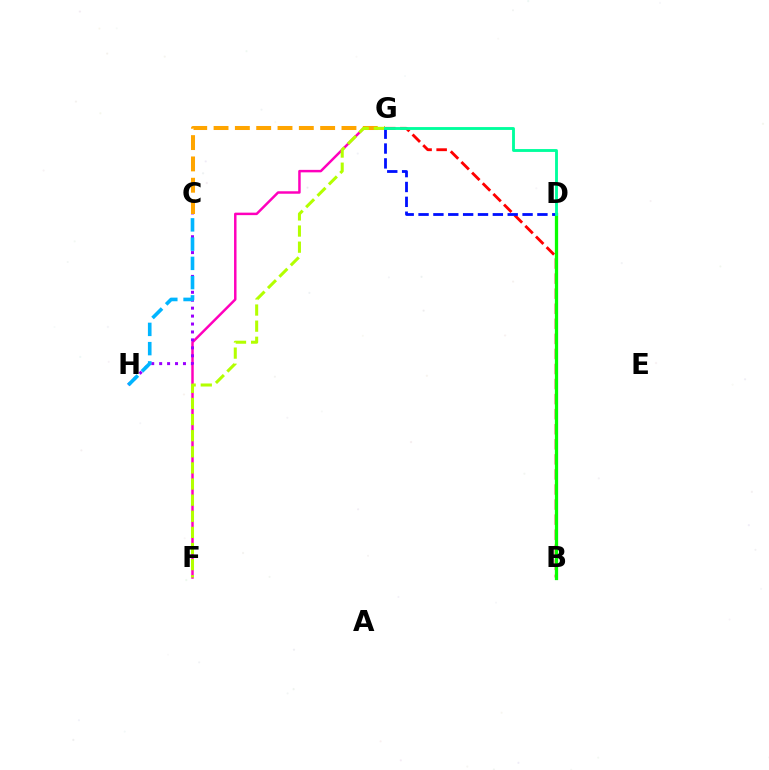{('B', 'G'): [{'color': '#ff0000', 'line_style': 'dashed', 'thickness': 2.05}], ('F', 'G'): [{'color': '#ff00bd', 'line_style': 'solid', 'thickness': 1.79}, {'color': '#b3ff00', 'line_style': 'dashed', 'thickness': 2.19}], ('C', 'H'): [{'color': '#9b00ff', 'line_style': 'dotted', 'thickness': 2.16}, {'color': '#00b5ff', 'line_style': 'dashed', 'thickness': 2.62}], ('C', 'G'): [{'color': '#ffa500', 'line_style': 'dashed', 'thickness': 2.9}], ('B', 'D'): [{'color': '#08ff00', 'line_style': 'solid', 'thickness': 2.35}], ('D', 'G'): [{'color': '#0010ff', 'line_style': 'dashed', 'thickness': 2.02}, {'color': '#00ff9d', 'line_style': 'solid', 'thickness': 2.06}]}